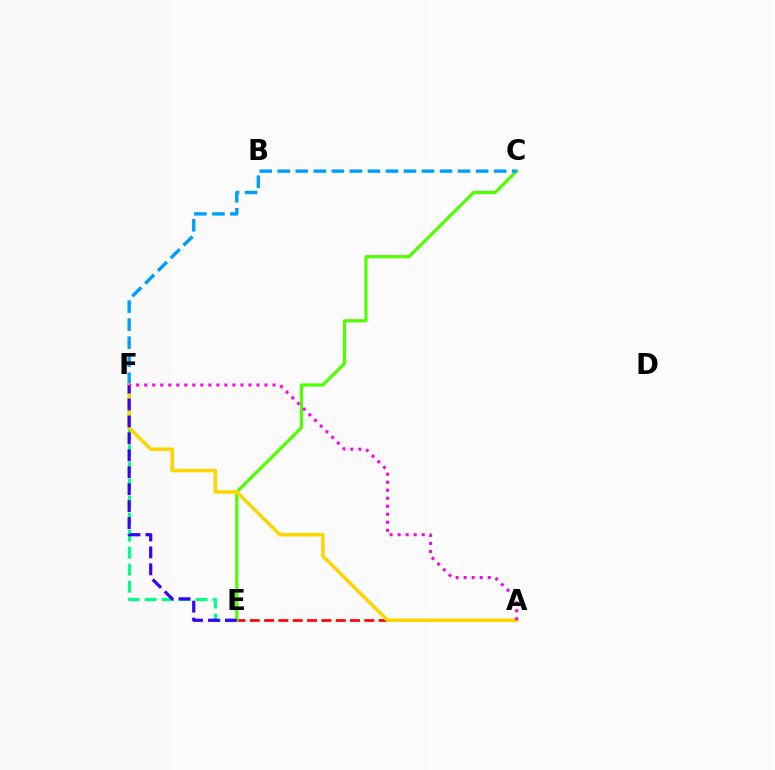{('A', 'E'): [{'color': '#ff0000', 'line_style': 'dashed', 'thickness': 1.94}], ('E', 'F'): [{'color': '#00ff86', 'line_style': 'dashed', 'thickness': 2.31}, {'color': '#3700ff', 'line_style': 'dashed', 'thickness': 2.3}], ('C', 'E'): [{'color': '#4fff00', 'line_style': 'solid', 'thickness': 2.29}], ('C', 'F'): [{'color': '#009eff', 'line_style': 'dashed', 'thickness': 2.45}], ('A', 'F'): [{'color': '#ffd500', 'line_style': 'solid', 'thickness': 2.53}, {'color': '#ff00ed', 'line_style': 'dotted', 'thickness': 2.18}]}